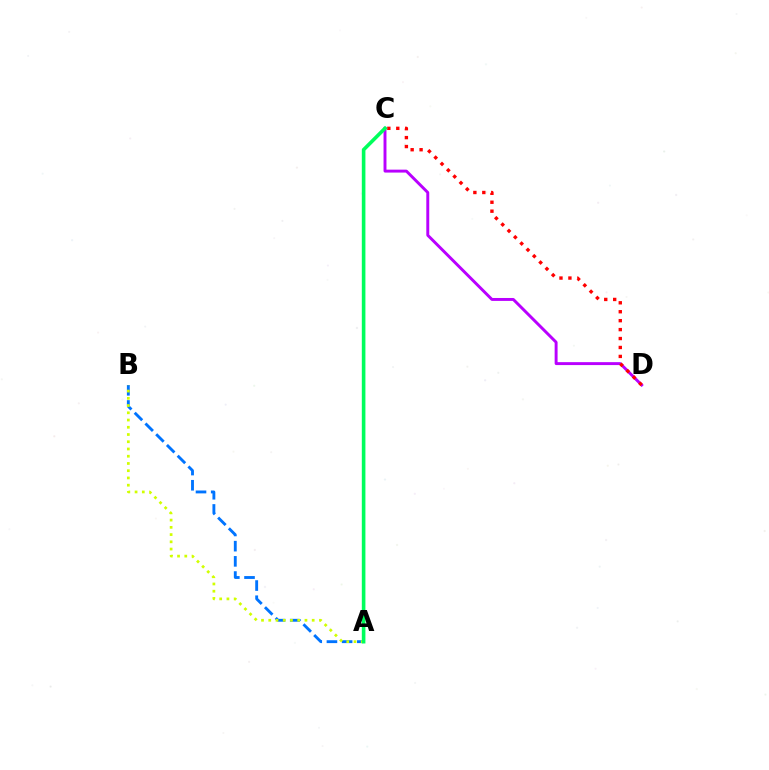{('C', 'D'): [{'color': '#b900ff', 'line_style': 'solid', 'thickness': 2.11}, {'color': '#ff0000', 'line_style': 'dotted', 'thickness': 2.43}], ('A', 'B'): [{'color': '#0074ff', 'line_style': 'dashed', 'thickness': 2.06}, {'color': '#d1ff00', 'line_style': 'dotted', 'thickness': 1.97}], ('A', 'C'): [{'color': '#00ff5c', 'line_style': 'solid', 'thickness': 2.6}]}